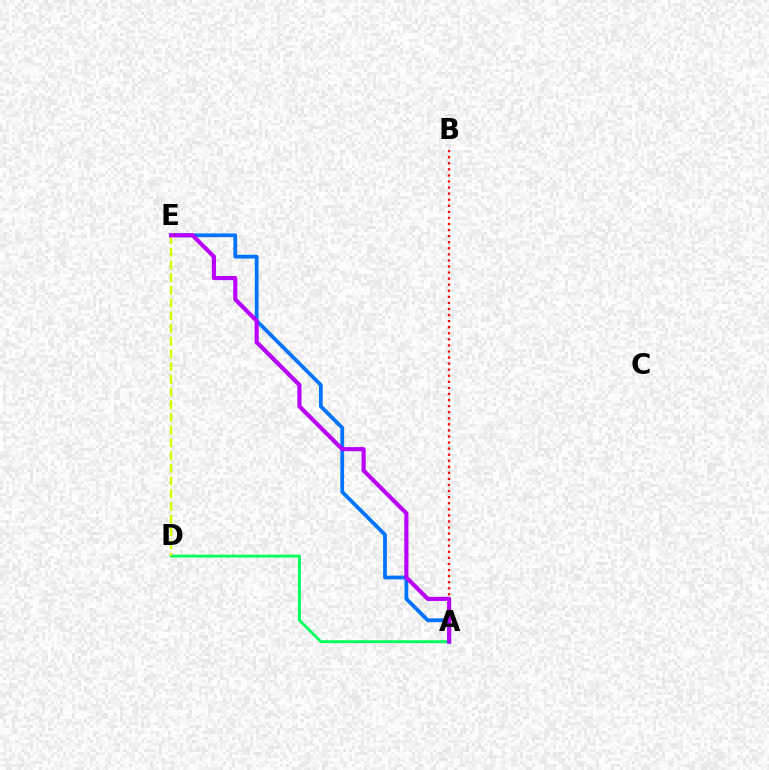{('A', 'E'): [{'color': '#0074ff', 'line_style': 'solid', 'thickness': 2.71}, {'color': '#b900ff', 'line_style': 'solid', 'thickness': 2.97}], ('A', 'D'): [{'color': '#00ff5c', 'line_style': 'solid', 'thickness': 2.04}], ('D', 'E'): [{'color': '#d1ff00', 'line_style': 'dashed', 'thickness': 1.73}], ('A', 'B'): [{'color': '#ff0000', 'line_style': 'dotted', 'thickness': 1.65}]}